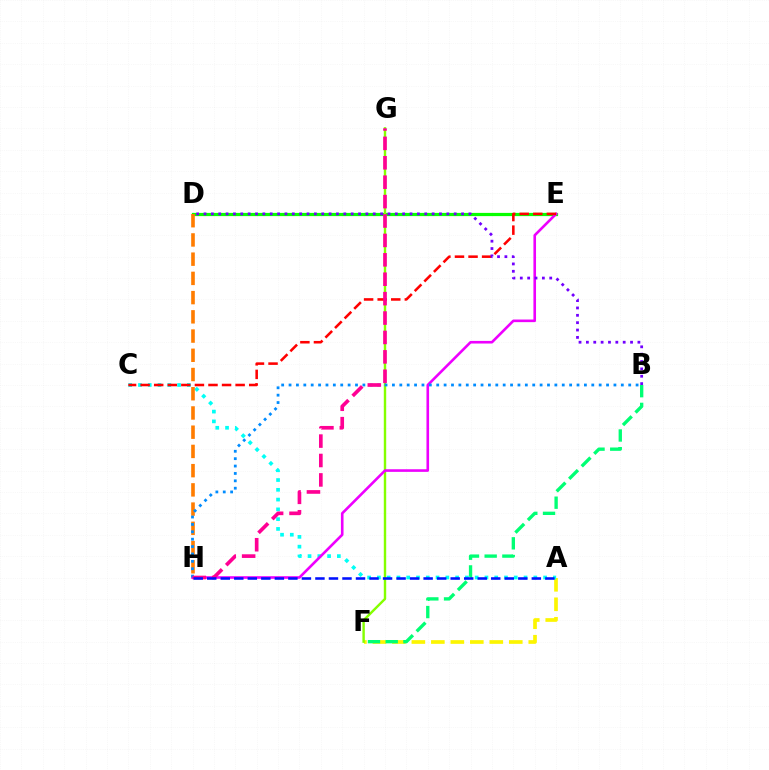{('D', 'E'): [{'color': '#08ff00', 'line_style': 'solid', 'thickness': 2.31}], ('A', 'F'): [{'color': '#fcf500', 'line_style': 'dashed', 'thickness': 2.65}], ('F', 'G'): [{'color': '#84ff00', 'line_style': 'solid', 'thickness': 1.73}], ('A', 'C'): [{'color': '#00fff6', 'line_style': 'dotted', 'thickness': 2.66}], ('D', 'H'): [{'color': '#ff7c00', 'line_style': 'dashed', 'thickness': 2.61}], ('E', 'H'): [{'color': '#ee00ff', 'line_style': 'solid', 'thickness': 1.88}], ('C', 'E'): [{'color': '#ff0000', 'line_style': 'dashed', 'thickness': 1.84}], ('B', 'H'): [{'color': '#008cff', 'line_style': 'dotted', 'thickness': 2.01}], ('B', 'D'): [{'color': '#7200ff', 'line_style': 'dotted', 'thickness': 2.0}], ('B', 'F'): [{'color': '#00ff74', 'line_style': 'dashed', 'thickness': 2.41}], ('G', 'H'): [{'color': '#ff0094', 'line_style': 'dashed', 'thickness': 2.64}], ('A', 'H'): [{'color': '#0010ff', 'line_style': 'dashed', 'thickness': 1.84}]}